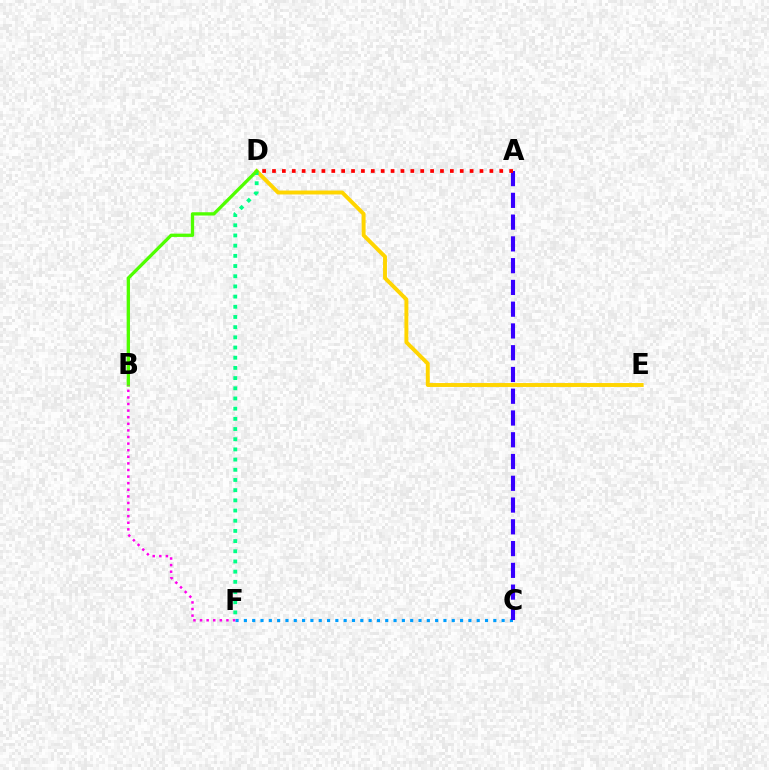{('C', 'F'): [{'color': '#009eff', 'line_style': 'dotted', 'thickness': 2.26}], ('D', 'E'): [{'color': '#ffd500', 'line_style': 'solid', 'thickness': 2.82}], ('A', 'C'): [{'color': '#3700ff', 'line_style': 'dashed', 'thickness': 2.96}], ('D', 'F'): [{'color': '#00ff86', 'line_style': 'dotted', 'thickness': 2.77}], ('B', 'D'): [{'color': '#4fff00', 'line_style': 'solid', 'thickness': 2.37}], ('B', 'F'): [{'color': '#ff00ed', 'line_style': 'dotted', 'thickness': 1.79}], ('A', 'D'): [{'color': '#ff0000', 'line_style': 'dotted', 'thickness': 2.68}]}